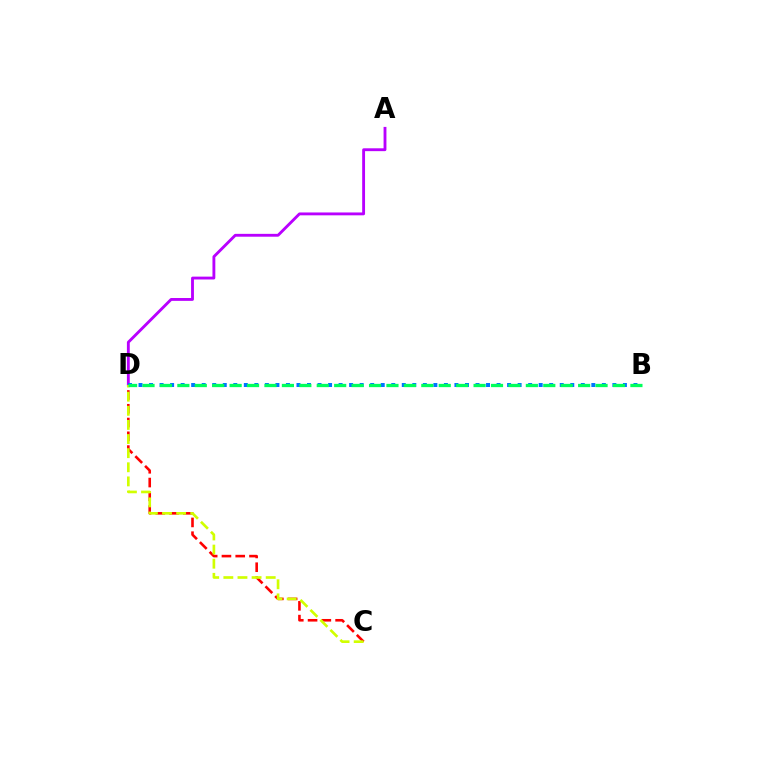{('C', 'D'): [{'color': '#ff0000', 'line_style': 'dashed', 'thickness': 1.87}, {'color': '#d1ff00', 'line_style': 'dashed', 'thickness': 1.92}], ('A', 'D'): [{'color': '#b900ff', 'line_style': 'solid', 'thickness': 2.06}], ('B', 'D'): [{'color': '#0074ff', 'line_style': 'dotted', 'thickness': 2.86}, {'color': '#00ff5c', 'line_style': 'dashed', 'thickness': 2.37}]}